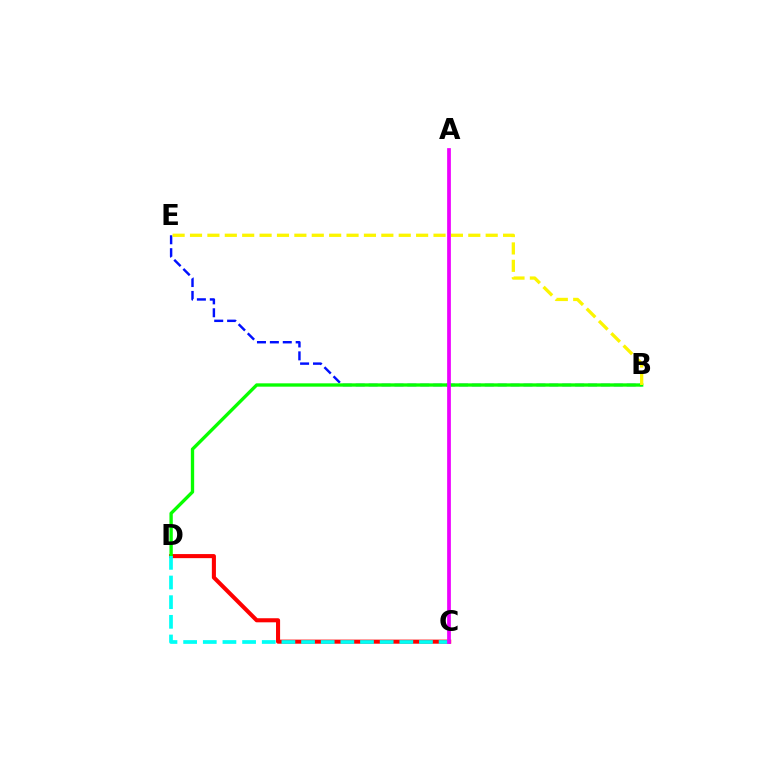{('C', 'D'): [{'color': '#ff0000', 'line_style': 'solid', 'thickness': 2.93}, {'color': '#00fff6', 'line_style': 'dashed', 'thickness': 2.67}], ('B', 'E'): [{'color': '#0010ff', 'line_style': 'dashed', 'thickness': 1.75}, {'color': '#fcf500', 'line_style': 'dashed', 'thickness': 2.36}], ('B', 'D'): [{'color': '#08ff00', 'line_style': 'solid', 'thickness': 2.4}], ('A', 'C'): [{'color': '#ee00ff', 'line_style': 'solid', 'thickness': 2.69}]}